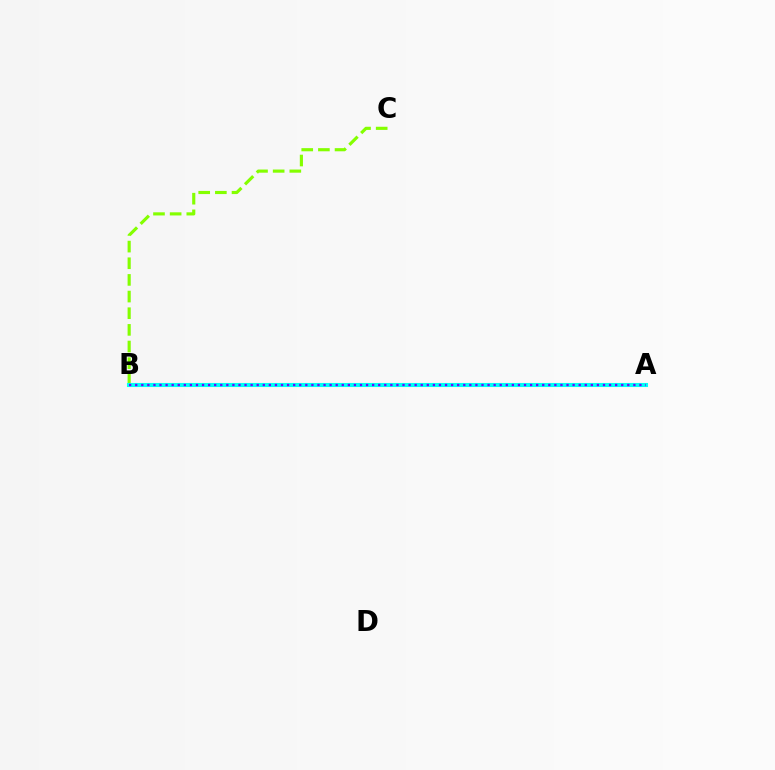{('B', 'C'): [{'color': '#84ff00', 'line_style': 'dashed', 'thickness': 2.26}], ('A', 'B'): [{'color': '#ff0000', 'line_style': 'dotted', 'thickness': 2.63}, {'color': '#00fff6', 'line_style': 'solid', 'thickness': 2.93}, {'color': '#7200ff', 'line_style': 'dotted', 'thickness': 1.65}]}